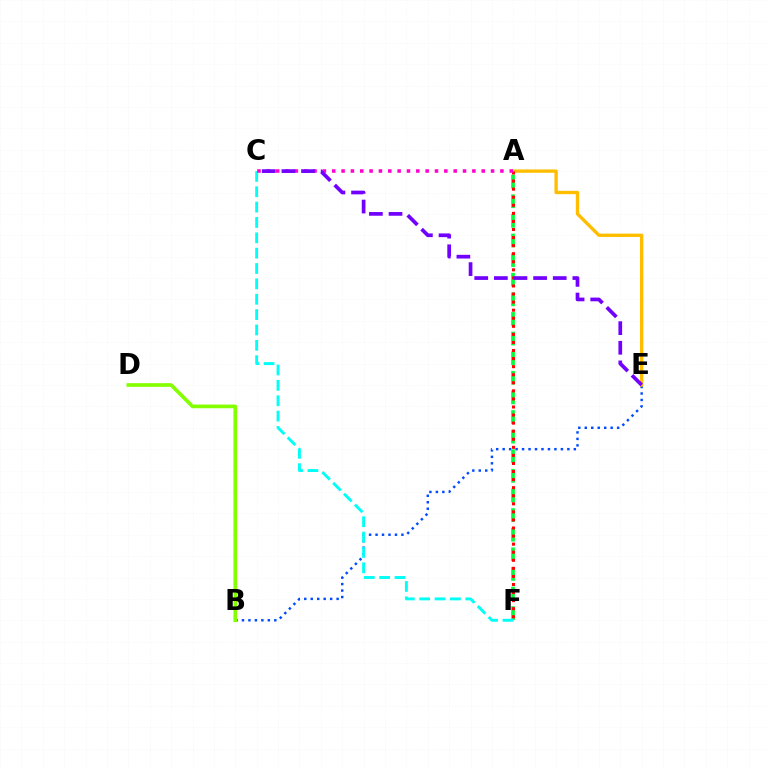{('B', 'E'): [{'color': '#004bff', 'line_style': 'dotted', 'thickness': 1.76}], ('A', 'E'): [{'color': '#ffbd00', 'line_style': 'solid', 'thickness': 2.41}], ('A', 'F'): [{'color': '#00ff39', 'line_style': 'dashed', 'thickness': 2.66}, {'color': '#ff0000', 'line_style': 'dotted', 'thickness': 2.19}], ('C', 'F'): [{'color': '#00fff6', 'line_style': 'dashed', 'thickness': 2.09}], ('B', 'D'): [{'color': '#84ff00', 'line_style': 'solid', 'thickness': 2.66}], ('A', 'C'): [{'color': '#ff00cf', 'line_style': 'dotted', 'thickness': 2.54}], ('C', 'E'): [{'color': '#7200ff', 'line_style': 'dashed', 'thickness': 2.67}]}